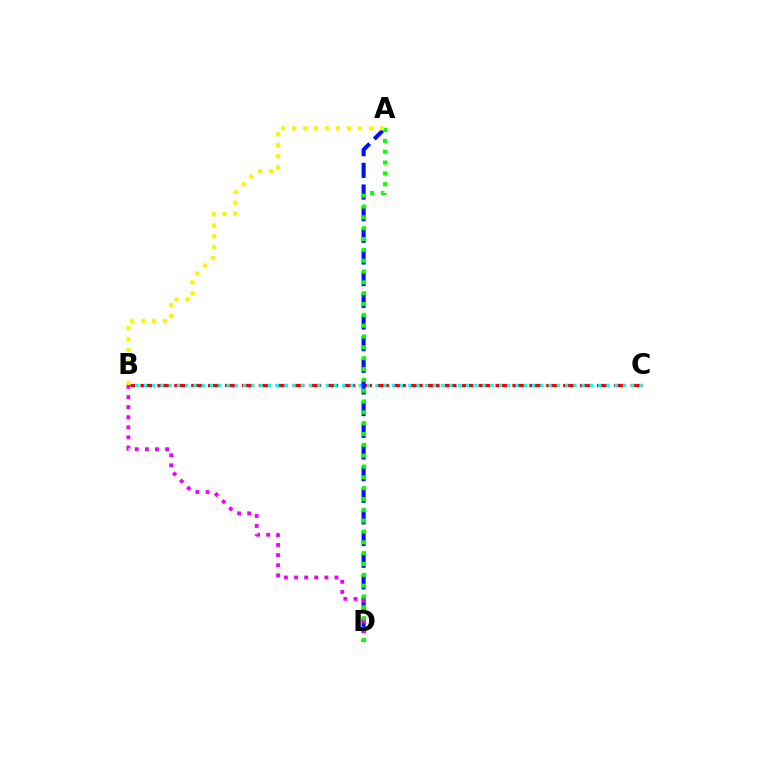{('B', 'C'): [{'color': '#ff0000', 'line_style': 'dashed', 'thickness': 2.3}, {'color': '#00fff6', 'line_style': 'dotted', 'thickness': 2.24}], ('A', 'D'): [{'color': '#0010ff', 'line_style': 'dashed', 'thickness': 2.94}, {'color': '#08ff00', 'line_style': 'dotted', 'thickness': 2.94}], ('B', 'D'): [{'color': '#ee00ff', 'line_style': 'dotted', 'thickness': 2.74}], ('A', 'B'): [{'color': '#fcf500', 'line_style': 'dotted', 'thickness': 2.98}]}